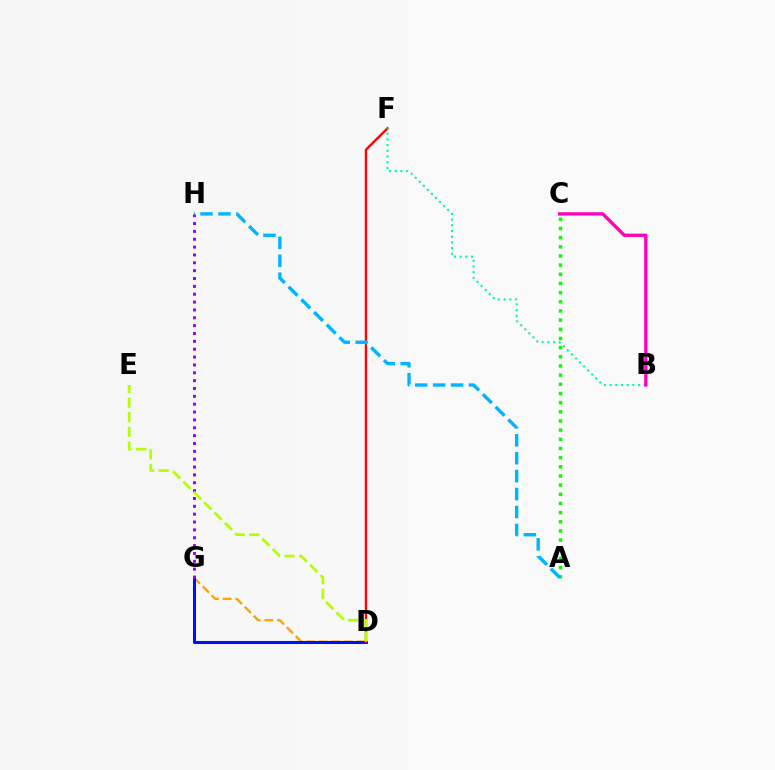{('D', 'G'): [{'color': '#ffa500', 'line_style': 'dashed', 'thickness': 1.71}, {'color': '#0010ff', 'line_style': 'solid', 'thickness': 2.18}], ('D', 'F'): [{'color': '#ff0000', 'line_style': 'solid', 'thickness': 1.7}], ('A', 'C'): [{'color': '#08ff00', 'line_style': 'dotted', 'thickness': 2.49}], ('A', 'H'): [{'color': '#00b5ff', 'line_style': 'dashed', 'thickness': 2.44}], ('B', 'F'): [{'color': '#00ff9d', 'line_style': 'dotted', 'thickness': 1.55}], ('B', 'C'): [{'color': '#ff00bd', 'line_style': 'solid', 'thickness': 2.4}], ('G', 'H'): [{'color': '#9b00ff', 'line_style': 'dotted', 'thickness': 2.13}], ('D', 'E'): [{'color': '#b3ff00', 'line_style': 'dashed', 'thickness': 1.99}]}